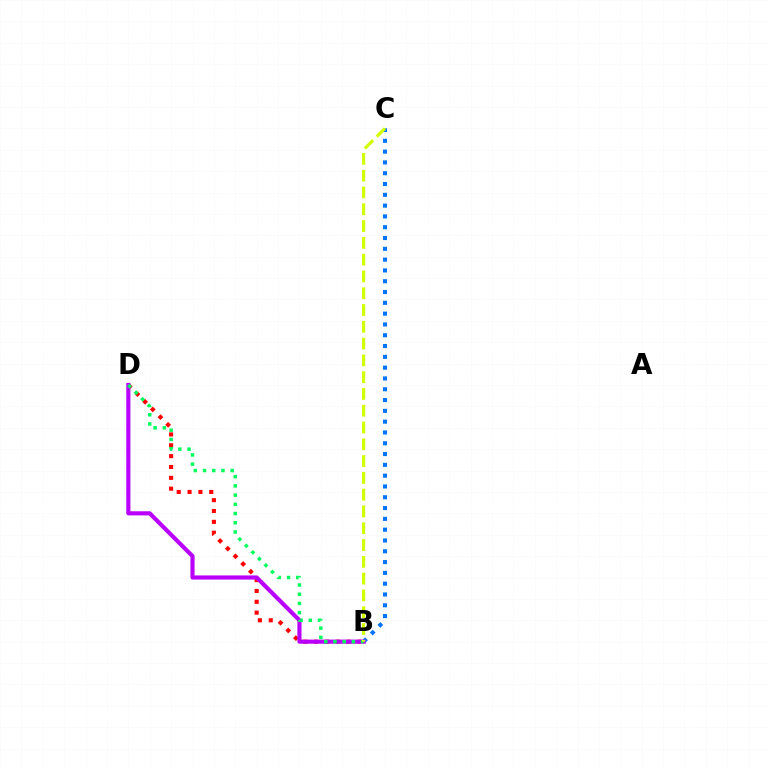{('B', 'C'): [{'color': '#0074ff', 'line_style': 'dotted', 'thickness': 2.93}, {'color': '#d1ff00', 'line_style': 'dashed', 'thickness': 2.28}], ('B', 'D'): [{'color': '#ff0000', 'line_style': 'dotted', 'thickness': 2.95}, {'color': '#b900ff', 'line_style': 'solid', 'thickness': 2.99}, {'color': '#00ff5c', 'line_style': 'dotted', 'thickness': 2.5}]}